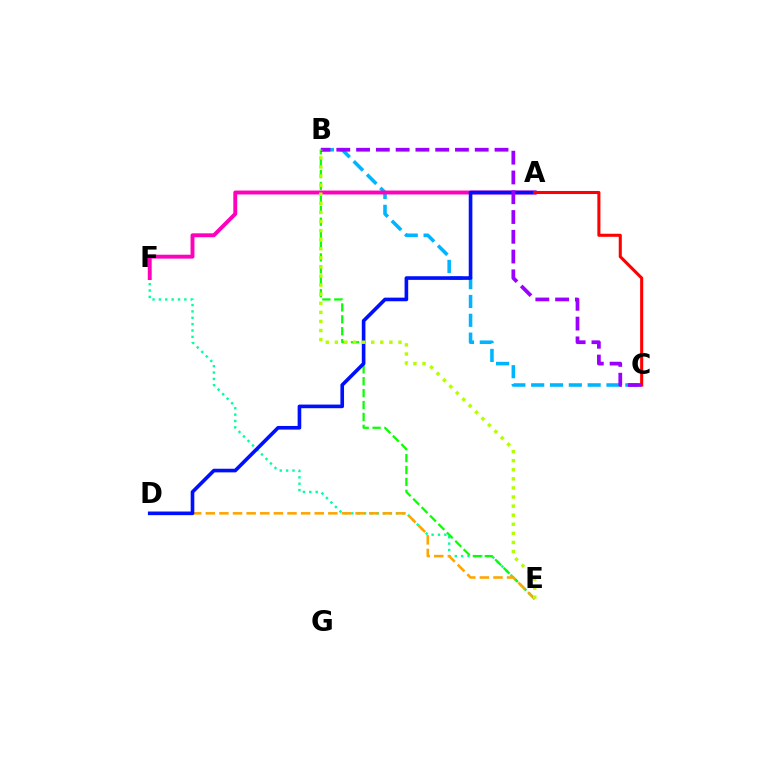{('E', 'F'): [{'color': '#00ff9d', 'line_style': 'dotted', 'thickness': 1.73}], ('B', 'E'): [{'color': '#08ff00', 'line_style': 'dashed', 'thickness': 1.62}, {'color': '#b3ff00', 'line_style': 'dotted', 'thickness': 2.47}], ('B', 'C'): [{'color': '#00b5ff', 'line_style': 'dashed', 'thickness': 2.56}, {'color': '#9b00ff', 'line_style': 'dashed', 'thickness': 2.69}], ('A', 'F'): [{'color': '#ff00bd', 'line_style': 'solid', 'thickness': 2.81}], ('D', 'E'): [{'color': '#ffa500', 'line_style': 'dashed', 'thickness': 1.85}], ('A', 'D'): [{'color': '#0010ff', 'line_style': 'solid', 'thickness': 2.62}], ('A', 'C'): [{'color': '#ff0000', 'line_style': 'solid', 'thickness': 2.2}]}